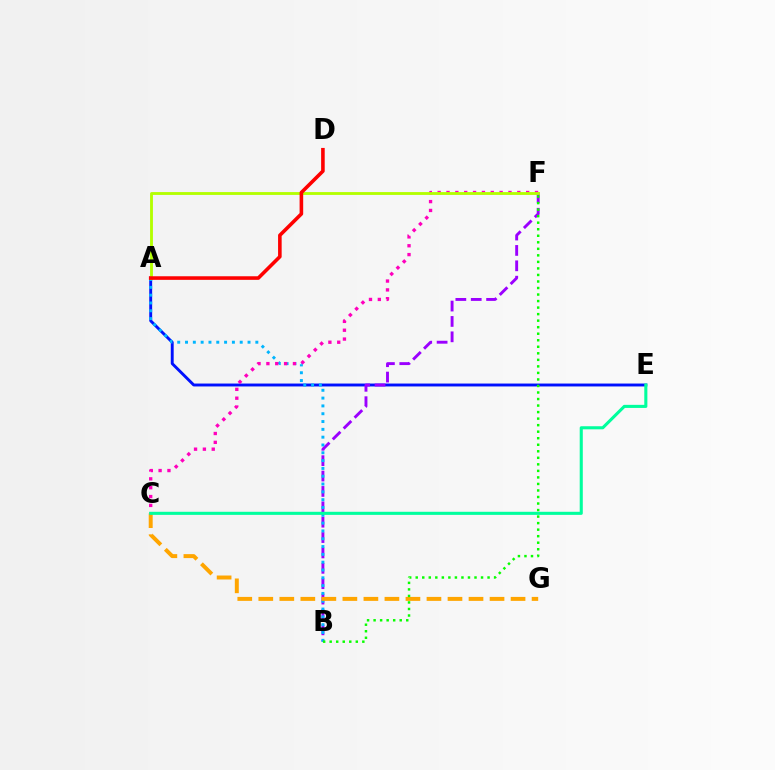{('A', 'E'): [{'color': '#0010ff', 'line_style': 'solid', 'thickness': 2.09}], ('B', 'F'): [{'color': '#9b00ff', 'line_style': 'dashed', 'thickness': 2.09}, {'color': '#08ff00', 'line_style': 'dotted', 'thickness': 1.77}], ('A', 'B'): [{'color': '#00b5ff', 'line_style': 'dotted', 'thickness': 2.12}], ('C', 'G'): [{'color': '#ffa500', 'line_style': 'dashed', 'thickness': 2.86}], ('C', 'F'): [{'color': '#ff00bd', 'line_style': 'dotted', 'thickness': 2.4}], ('C', 'E'): [{'color': '#00ff9d', 'line_style': 'solid', 'thickness': 2.22}], ('A', 'F'): [{'color': '#b3ff00', 'line_style': 'solid', 'thickness': 2.05}], ('A', 'D'): [{'color': '#ff0000', 'line_style': 'solid', 'thickness': 2.58}]}